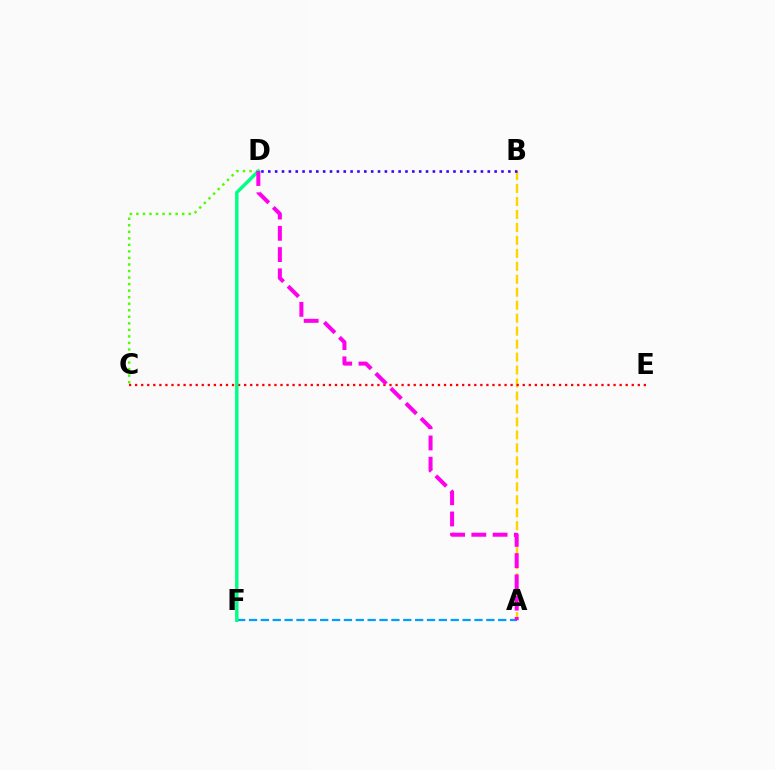{('A', 'F'): [{'color': '#009eff', 'line_style': 'dashed', 'thickness': 1.61}], ('C', 'D'): [{'color': '#4fff00', 'line_style': 'dotted', 'thickness': 1.78}], ('A', 'B'): [{'color': '#ffd500', 'line_style': 'dashed', 'thickness': 1.76}], ('B', 'D'): [{'color': '#3700ff', 'line_style': 'dotted', 'thickness': 1.86}], ('C', 'E'): [{'color': '#ff0000', 'line_style': 'dotted', 'thickness': 1.65}], ('D', 'F'): [{'color': '#00ff86', 'line_style': 'solid', 'thickness': 2.46}], ('A', 'D'): [{'color': '#ff00ed', 'line_style': 'dashed', 'thickness': 2.89}]}